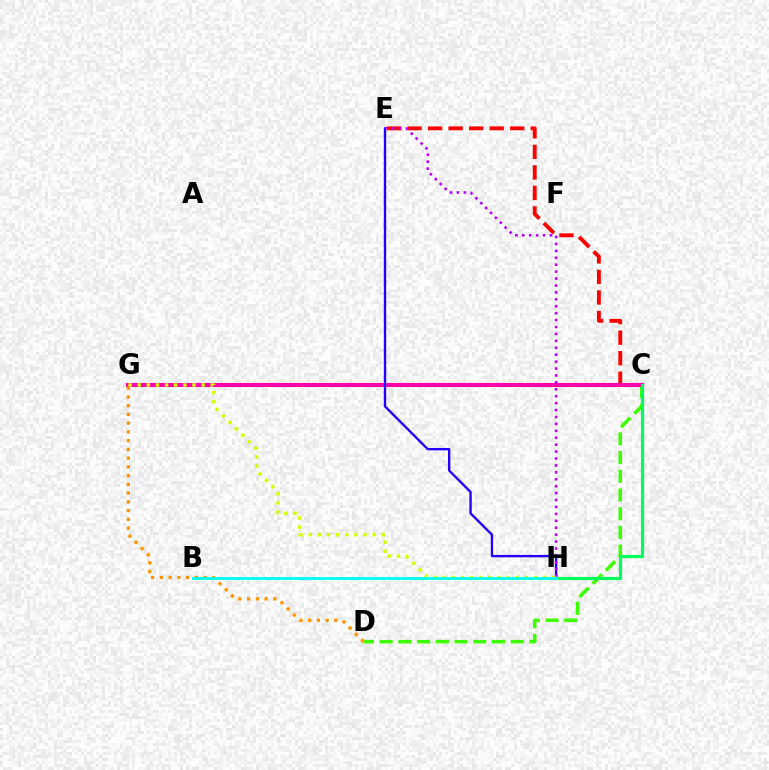{('C', 'D'): [{'color': '#3dff00', 'line_style': 'dashed', 'thickness': 2.54}], ('C', 'E'): [{'color': '#ff0000', 'line_style': 'dashed', 'thickness': 2.79}], ('C', 'G'): [{'color': '#0074ff', 'line_style': 'dashed', 'thickness': 1.75}, {'color': '#ff00ac', 'line_style': 'solid', 'thickness': 2.91}], ('E', 'H'): [{'color': '#2500ff', 'line_style': 'solid', 'thickness': 1.7}, {'color': '#b900ff', 'line_style': 'dotted', 'thickness': 1.88}], ('D', 'G'): [{'color': '#ff9400', 'line_style': 'dotted', 'thickness': 2.37}], ('C', 'H'): [{'color': '#00ff5c', 'line_style': 'solid', 'thickness': 2.28}], ('G', 'H'): [{'color': '#d1ff00', 'line_style': 'dotted', 'thickness': 2.48}], ('B', 'H'): [{'color': '#00fff6', 'line_style': 'solid', 'thickness': 2.06}]}